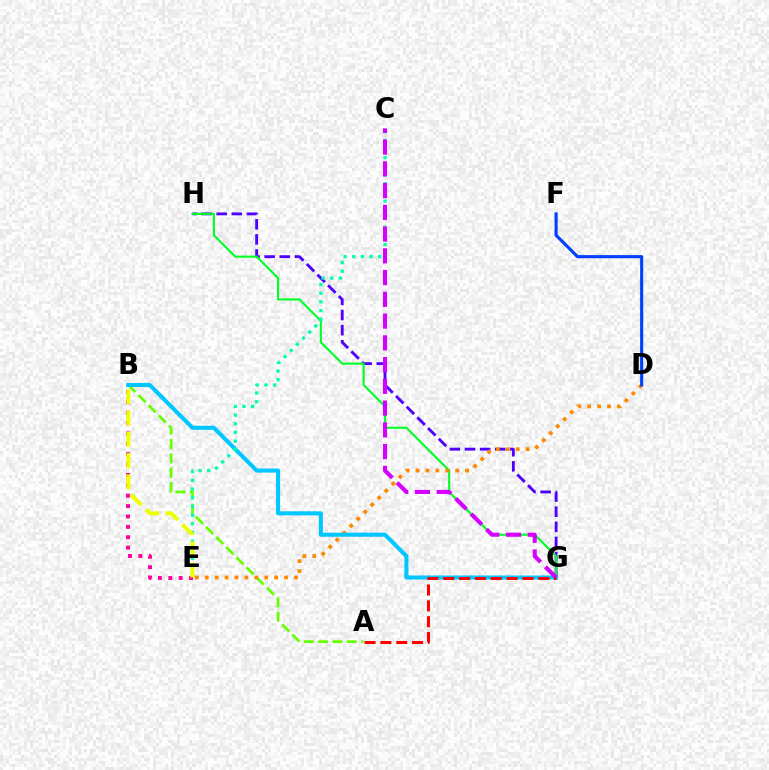{('A', 'B'): [{'color': '#66ff00', 'line_style': 'dashed', 'thickness': 1.95}], ('G', 'H'): [{'color': '#4f00ff', 'line_style': 'dashed', 'thickness': 2.05}, {'color': '#00ff27', 'line_style': 'solid', 'thickness': 1.51}], ('D', 'E'): [{'color': '#ff8800', 'line_style': 'dotted', 'thickness': 2.69}], ('B', 'G'): [{'color': '#00c7ff', 'line_style': 'solid', 'thickness': 2.92}], ('C', 'E'): [{'color': '#00ffaf', 'line_style': 'dotted', 'thickness': 2.36}], ('D', 'F'): [{'color': '#003fff', 'line_style': 'solid', 'thickness': 2.24}], ('B', 'E'): [{'color': '#ff00a0', 'line_style': 'dotted', 'thickness': 2.82}, {'color': '#eeff00', 'line_style': 'dashed', 'thickness': 2.88}], ('C', 'G'): [{'color': '#d600ff', 'line_style': 'dashed', 'thickness': 2.96}], ('A', 'G'): [{'color': '#ff0000', 'line_style': 'dashed', 'thickness': 2.15}]}